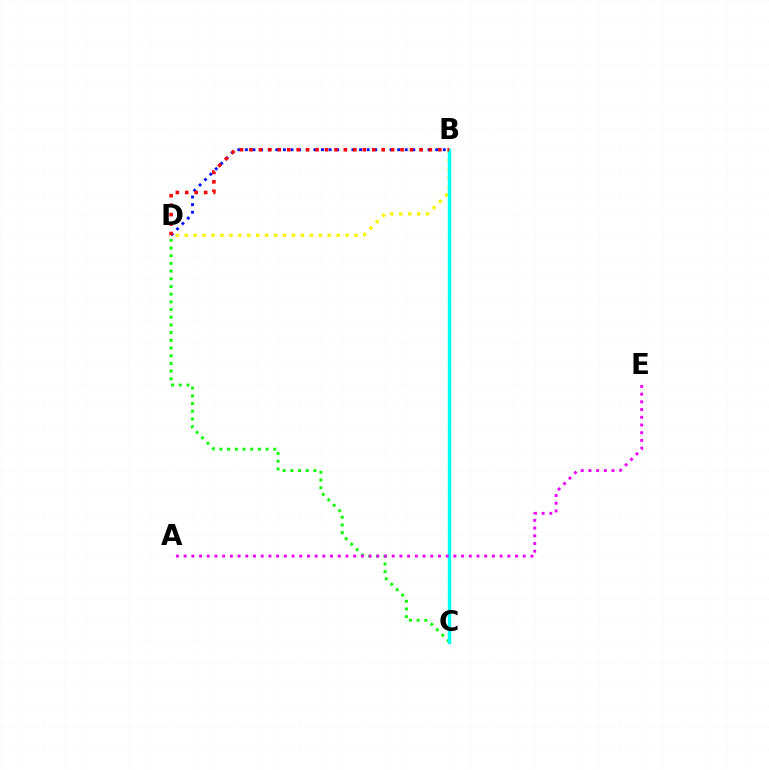{('B', 'D'): [{'color': '#0010ff', 'line_style': 'dotted', 'thickness': 2.07}, {'color': '#fcf500', 'line_style': 'dotted', 'thickness': 2.43}, {'color': '#ff0000', 'line_style': 'dotted', 'thickness': 2.57}], ('C', 'D'): [{'color': '#08ff00', 'line_style': 'dotted', 'thickness': 2.09}], ('B', 'C'): [{'color': '#00fff6', 'line_style': 'solid', 'thickness': 2.45}], ('A', 'E'): [{'color': '#ee00ff', 'line_style': 'dotted', 'thickness': 2.09}]}